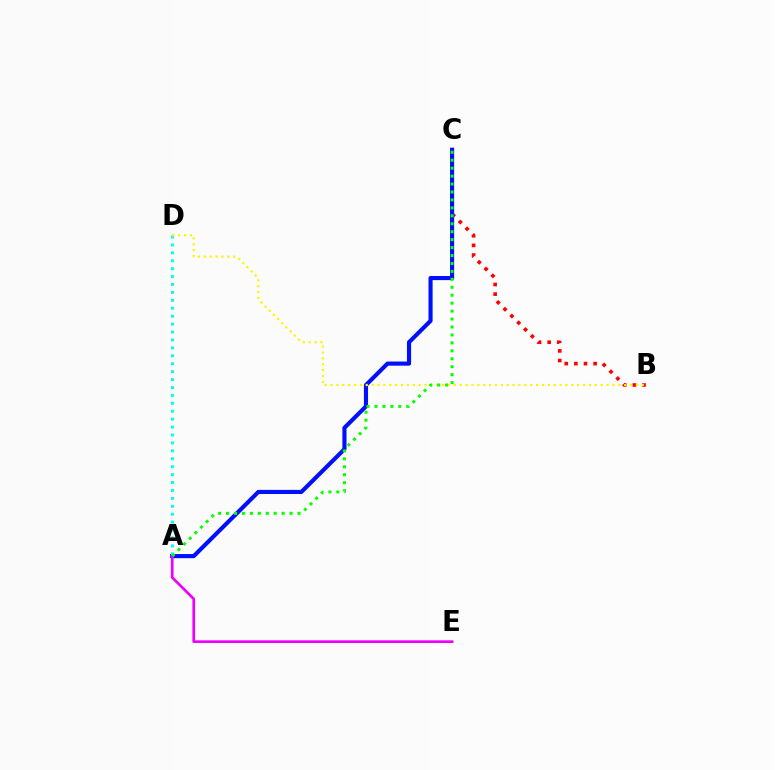{('B', 'C'): [{'color': '#ff0000', 'line_style': 'dotted', 'thickness': 2.61}], ('A', 'C'): [{'color': '#0010ff', 'line_style': 'solid', 'thickness': 2.97}, {'color': '#08ff00', 'line_style': 'dotted', 'thickness': 2.16}], ('A', 'D'): [{'color': '#00fff6', 'line_style': 'dotted', 'thickness': 2.15}], ('B', 'D'): [{'color': '#fcf500', 'line_style': 'dotted', 'thickness': 1.6}], ('A', 'E'): [{'color': '#ee00ff', 'line_style': 'solid', 'thickness': 1.94}]}